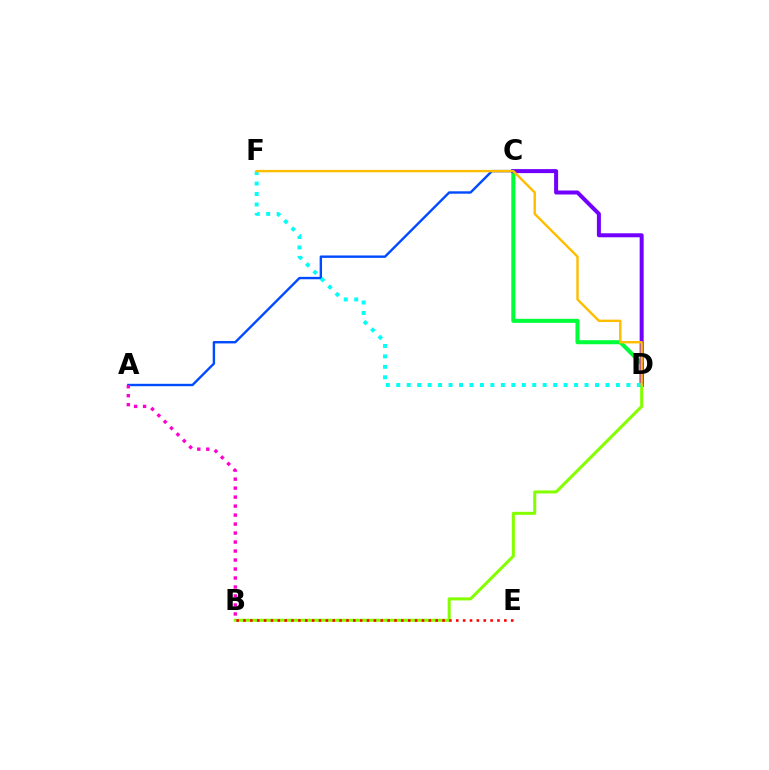{('C', 'D'): [{'color': '#00ff39', 'line_style': 'solid', 'thickness': 2.92}, {'color': '#7200ff', 'line_style': 'solid', 'thickness': 2.88}], ('A', 'C'): [{'color': '#004bff', 'line_style': 'solid', 'thickness': 1.73}], ('B', 'D'): [{'color': '#84ff00', 'line_style': 'solid', 'thickness': 2.18}], ('D', 'F'): [{'color': '#00fff6', 'line_style': 'dotted', 'thickness': 2.84}, {'color': '#ffbd00', 'line_style': 'solid', 'thickness': 1.72}], ('B', 'E'): [{'color': '#ff0000', 'line_style': 'dotted', 'thickness': 1.86}], ('A', 'B'): [{'color': '#ff00cf', 'line_style': 'dotted', 'thickness': 2.44}]}